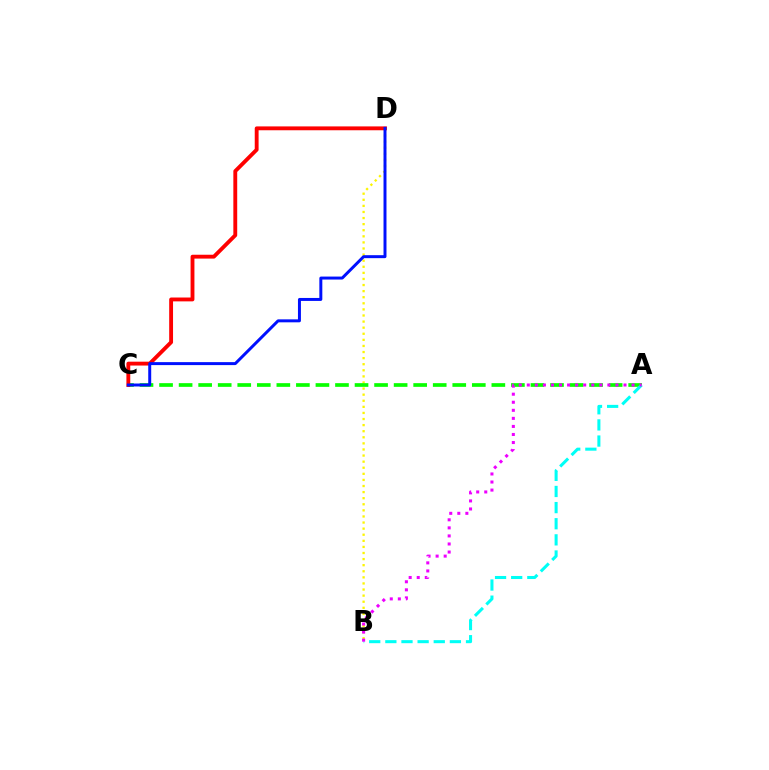{('B', 'D'): [{'color': '#fcf500', 'line_style': 'dotted', 'thickness': 1.65}], ('A', 'C'): [{'color': '#08ff00', 'line_style': 'dashed', 'thickness': 2.66}], ('A', 'B'): [{'color': '#00fff6', 'line_style': 'dashed', 'thickness': 2.19}, {'color': '#ee00ff', 'line_style': 'dotted', 'thickness': 2.19}], ('C', 'D'): [{'color': '#ff0000', 'line_style': 'solid', 'thickness': 2.78}, {'color': '#0010ff', 'line_style': 'solid', 'thickness': 2.14}]}